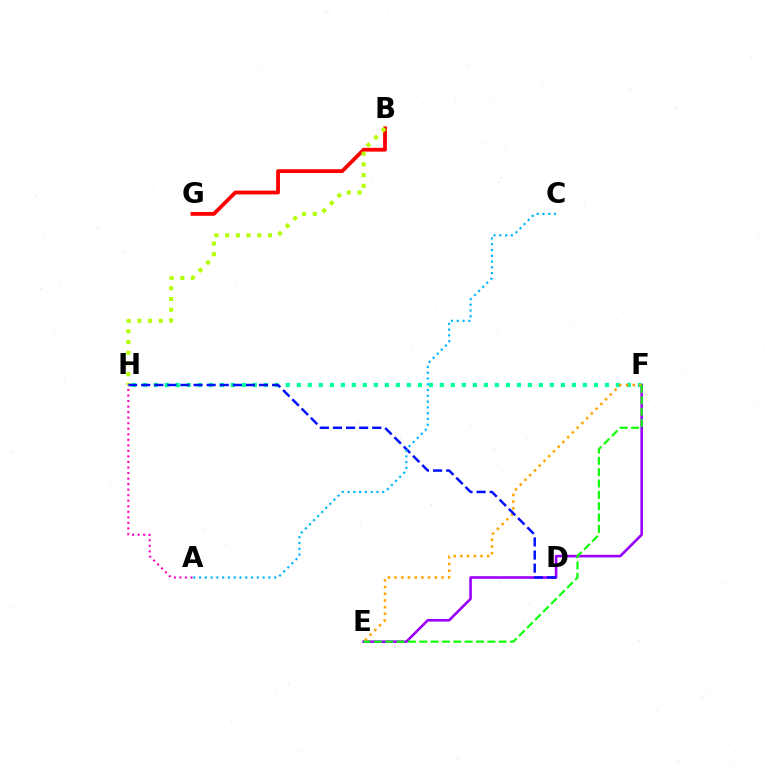{('E', 'F'): [{'color': '#9b00ff', 'line_style': 'solid', 'thickness': 1.88}, {'color': '#ffa500', 'line_style': 'dotted', 'thickness': 1.82}, {'color': '#08ff00', 'line_style': 'dashed', 'thickness': 1.54}], ('F', 'H'): [{'color': '#00ff9d', 'line_style': 'dotted', 'thickness': 2.99}], ('A', 'H'): [{'color': '#ff00bd', 'line_style': 'dotted', 'thickness': 1.5}], ('B', 'G'): [{'color': '#ff0000', 'line_style': 'solid', 'thickness': 2.74}], ('B', 'H'): [{'color': '#b3ff00', 'line_style': 'dotted', 'thickness': 2.91}], ('D', 'H'): [{'color': '#0010ff', 'line_style': 'dashed', 'thickness': 1.78}], ('A', 'C'): [{'color': '#00b5ff', 'line_style': 'dotted', 'thickness': 1.57}]}